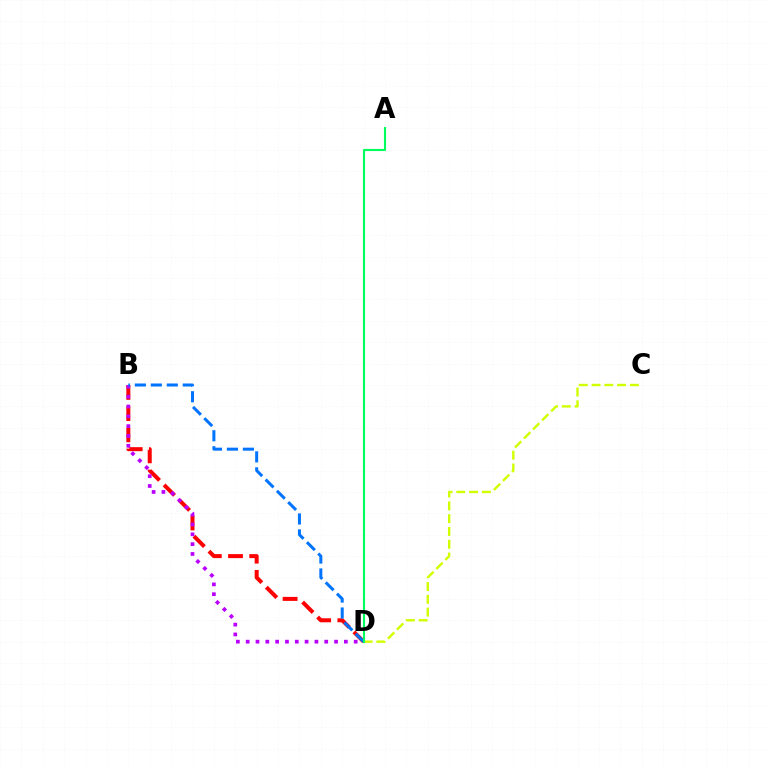{('B', 'D'): [{'color': '#ff0000', 'line_style': 'dashed', 'thickness': 2.88}, {'color': '#b900ff', 'line_style': 'dotted', 'thickness': 2.67}, {'color': '#0074ff', 'line_style': 'dashed', 'thickness': 2.17}], ('C', 'D'): [{'color': '#d1ff00', 'line_style': 'dashed', 'thickness': 1.74}], ('A', 'D'): [{'color': '#00ff5c', 'line_style': 'solid', 'thickness': 1.54}]}